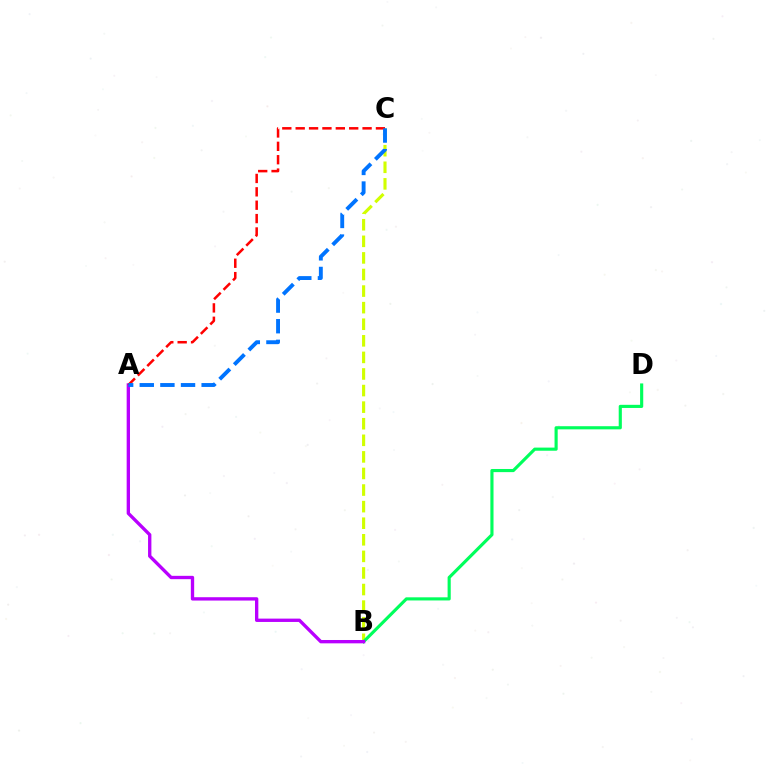{('B', 'C'): [{'color': '#d1ff00', 'line_style': 'dashed', 'thickness': 2.25}], ('B', 'D'): [{'color': '#00ff5c', 'line_style': 'solid', 'thickness': 2.26}], ('A', 'B'): [{'color': '#b900ff', 'line_style': 'solid', 'thickness': 2.4}], ('A', 'C'): [{'color': '#ff0000', 'line_style': 'dashed', 'thickness': 1.82}, {'color': '#0074ff', 'line_style': 'dashed', 'thickness': 2.8}]}